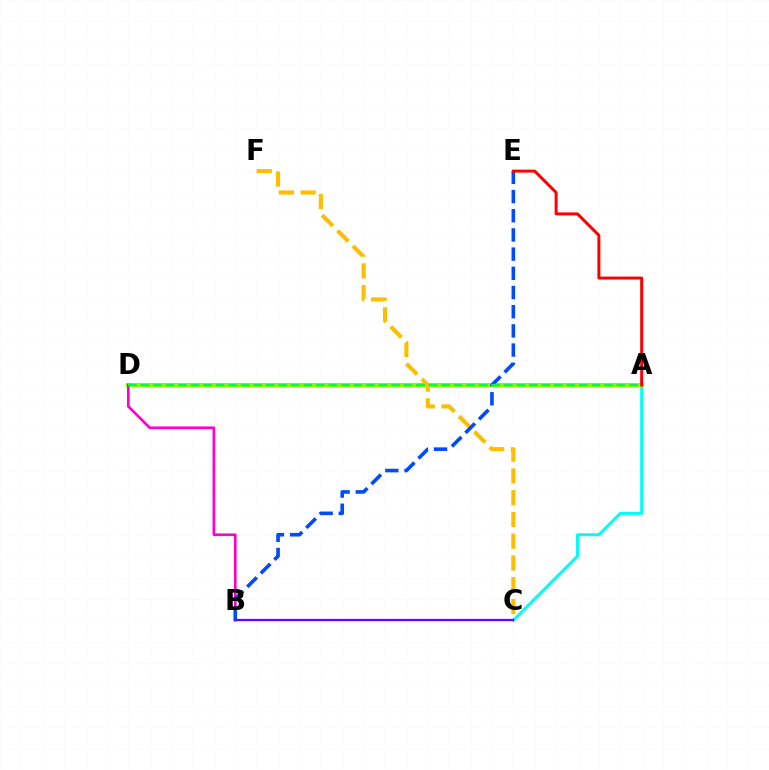{('A', 'C'): [{'color': '#00fff6', 'line_style': 'solid', 'thickness': 2.18}], ('A', 'D'): [{'color': '#84ff00', 'line_style': 'solid', 'thickness': 2.87}, {'color': '#00ff39', 'line_style': 'dashed', 'thickness': 1.7}], ('B', 'D'): [{'color': '#ff00cf', 'line_style': 'solid', 'thickness': 1.93}], ('B', 'C'): [{'color': '#7200ff', 'line_style': 'solid', 'thickness': 1.61}], ('C', 'F'): [{'color': '#ffbd00', 'line_style': 'dashed', 'thickness': 2.96}], ('B', 'E'): [{'color': '#004bff', 'line_style': 'dashed', 'thickness': 2.61}], ('A', 'E'): [{'color': '#ff0000', 'line_style': 'solid', 'thickness': 2.14}]}